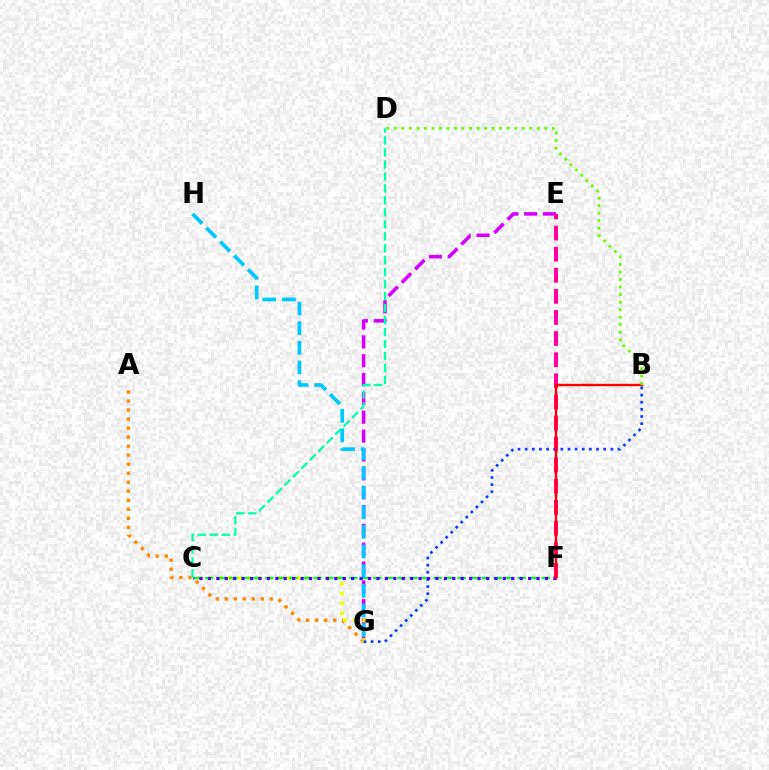{('E', 'G'): [{'color': '#d600ff', 'line_style': 'dashed', 'thickness': 2.56}], ('A', 'G'): [{'color': '#ff8800', 'line_style': 'dotted', 'thickness': 2.45}], ('C', 'G'): [{'color': '#eeff00', 'line_style': 'dotted', 'thickness': 2.66}], ('C', 'F'): [{'color': '#00ff27', 'line_style': 'dashed', 'thickness': 1.63}, {'color': '#4f00ff', 'line_style': 'dotted', 'thickness': 2.29}], ('E', 'F'): [{'color': '#ff00a0', 'line_style': 'dashed', 'thickness': 2.87}], ('B', 'G'): [{'color': '#003fff', 'line_style': 'dotted', 'thickness': 1.94}], ('G', 'H'): [{'color': '#00c7ff', 'line_style': 'dashed', 'thickness': 2.67}], ('B', 'F'): [{'color': '#ff0000', 'line_style': 'solid', 'thickness': 1.73}], ('B', 'D'): [{'color': '#66ff00', 'line_style': 'dotted', 'thickness': 2.04}], ('C', 'D'): [{'color': '#00ffaf', 'line_style': 'dashed', 'thickness': 1.63}]}